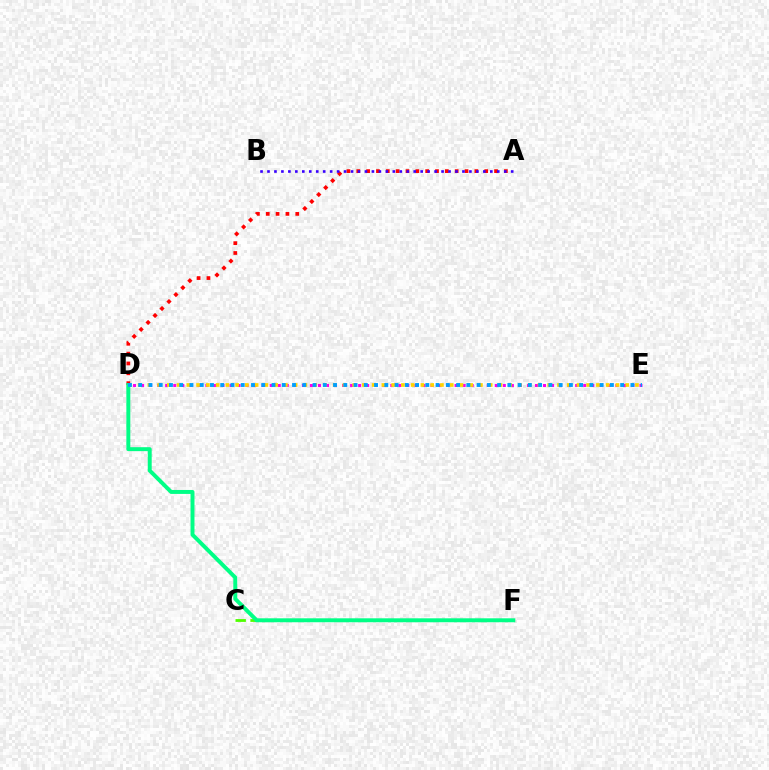{('C', 'F'): [{'color': '#4fff00', 'line_style': 'dashed', 'thickness': 2.02}], ('A', 'D'): [{'color': '#ff0000', 'line_style': 'dotted', 'thickness': 2.67}], ('A', 'B'): [{'color': '#3700ff', 'line_style': 'dotted', 'thickness': 1.89}], ('D', 'E'): [{'color': '#ff00ed', 'line_style': 'dotted', 'thickness': 2.18}, {'color': '#ffd500', 'line_style': 'dotted', 'thickness': 2.65}, {'color': '#009eff', 'line_style': 'dotted', 'thickness': 2.79}], ('D', 'F'): [{'color': '#00ff86', 'line_style': 'solid', 'thickness': 2.84}]}